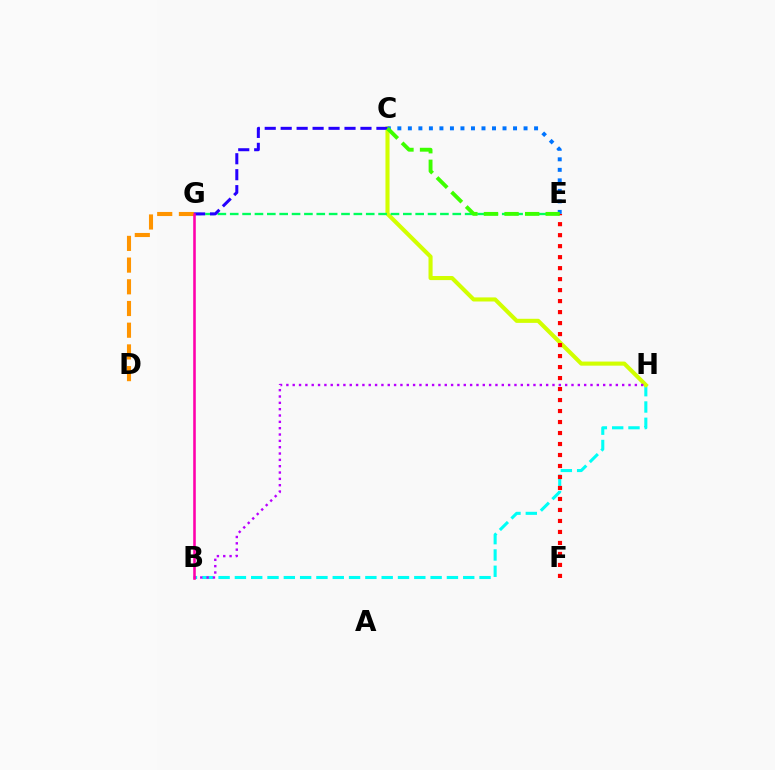{('B', 'H'): [{'color': '#00fff6', 'line_style': 'dashed', 'thickness': 2.22}, {'color': '#b900ff', 'line_style': 'dotted', 'thickness': 1.72}], ('D', 'G'): [{'color': '#ff9400', 'line_style': 'dashed', 'thickness': 2.95}], ('C', 'H'): [{'color': '#d1ff00', 'line_style': 'solid', 'thickness': 2.94}], ('C', 'E'): [{'color': '#0074ff', 'line_style': 'dotted', 'thickness': 2.86}, {'color': '#3dff00', 'line_style': 'dashed', 'thickness': 2.8}], ('E', 'G'): [{'color': '#00ff5c', 'line_style': 'dashed', 'thickness': 1.68}], ('C', 'G'): [{'color': '#2500ff', 'line_style': 'dashed', 'thickness': 2.17}], ('E', 'F'): [{'color': '#ff0000', 'line_style': 'dotted', 'thickness': 2.99}], ('B', 'G'): [{'color': '#ff00ac', 'line_style': 'solid', 'thickness': 1.86}]}